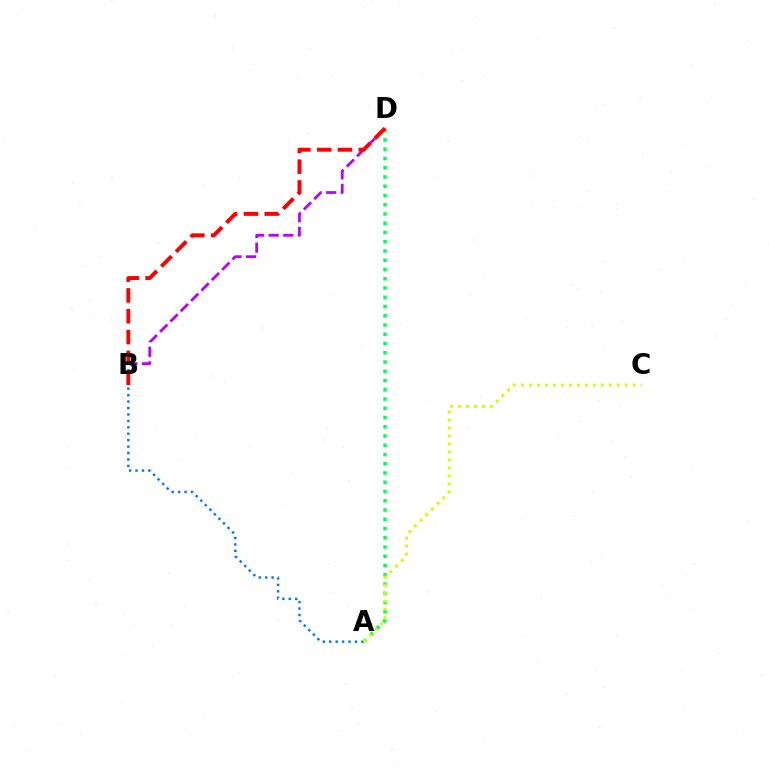{('B', 'D'): [{'color': '#b900ff', 'line_style': 'dashed', 'thickness': 1.99}, {'color': '#ff0000', 'line_style': 'dashed', 'thickness': 2.83}], ('A', 'B'): [{'color': '#0074ff', 'line_style': 'dotted', 'thickness': 1.75}], ('A', 'D'): [{'color': '#00ff5c', 'line_style': 'dotted', 'thickness': 2.51}], ('A', 'C'): [{'color': '#d1ff00', 'line_style': 'dotted', 'thickness': 2.17}]}